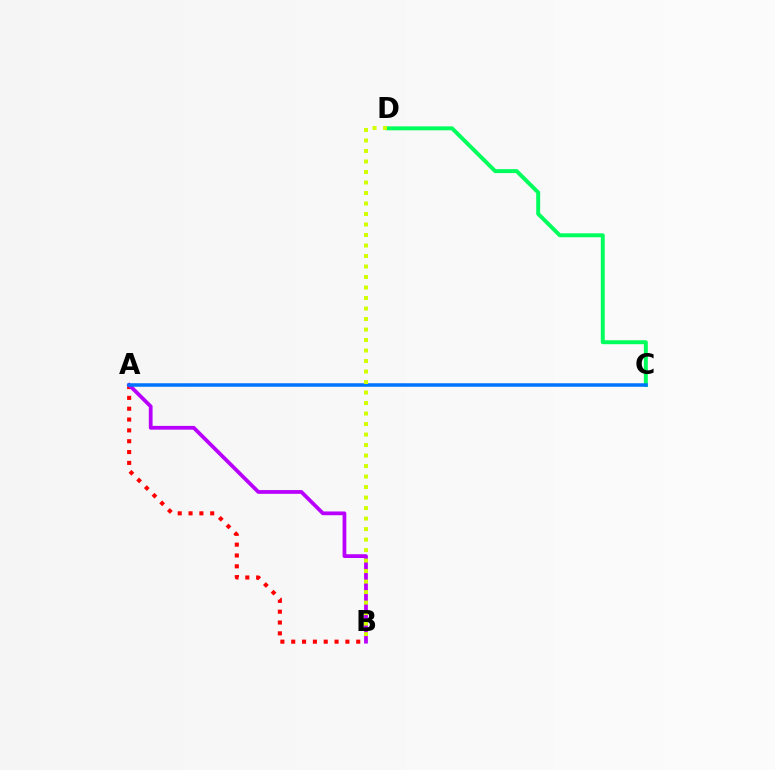{('C', 'D'): [{'color': '#00ff5c', 'line_style': 'solid', 'thickness': 2.84}], ('A', 'B'): [{'color': '#ff0000', 'line_style': 'dotted', 'thickness': 2.94}, {'color': '#b900ff', 'line_style': 'solid', 'thickness': 2.71}], ('A', 'C'): [{'color': '#0074ff', 'line_style': 'solid', 'thickness': 2.53}], ('B', 'D'): [{'color': '#d1ff00', 'line_style': 'dotted', 'thickness': 2.85}]}